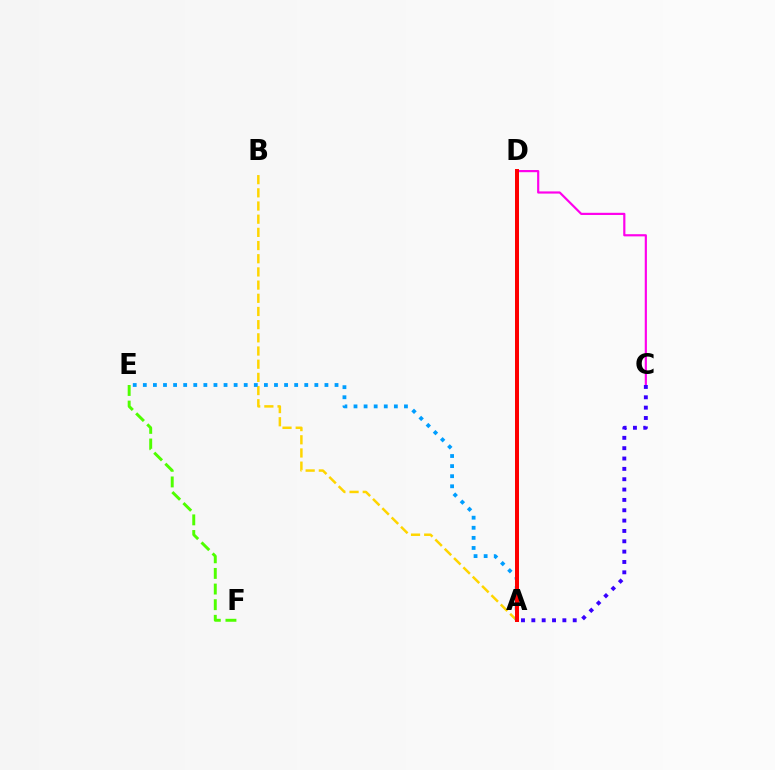{('C', 'D'): [{'color': '#ff00ed', 'line_style': 'solid', 'thickness': 1.57}], ('A', 'B'): [{'color': '#ffd500', 'line_style': 'dashed', 'thickness': 1.79}], ('E', 'F'): [{'color': '#4fff00', 'line_style': 'dashed', 'thickness': 2.12}], ('A', 'D'): [{'color': '#00ff86', 'line_style': 'dotted', 'thickness': 1.99}, {'color': '#ff0000', 'line_style': 'solid', 'thickness': 2.87}], ('A', 'E'): [{'color': '#009eff', 'line_style': 'dotted', 'thickness': 2.74}], ('A', 'C'): [{'color': '#3700ff', 'line_style': 'dotted', 'thickness': 2.81}]}